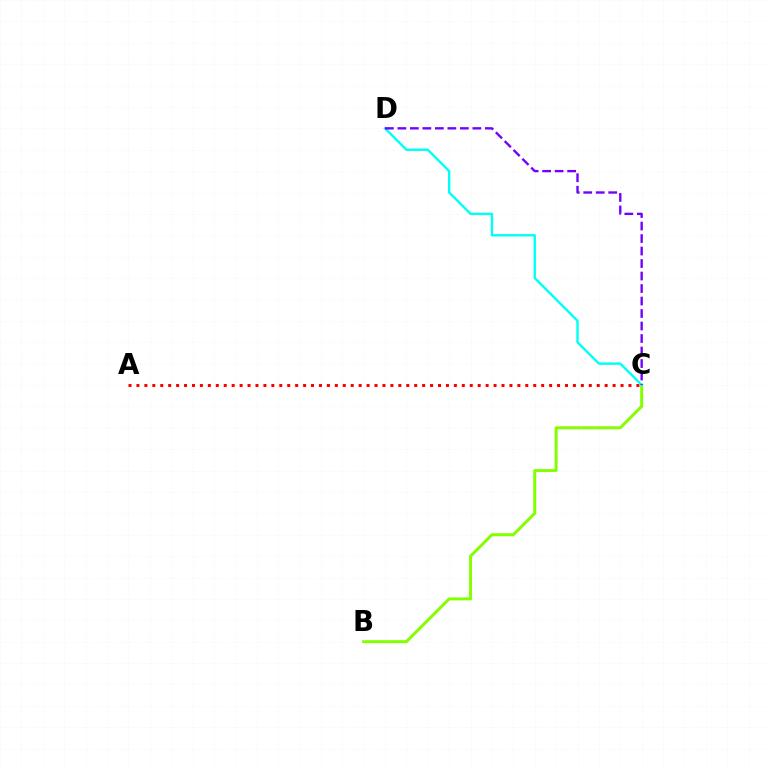{('A', 'C'): [{'color': '#ff0000', 'line_style': 'dotted', 'thickness': 2.16}], ('B', 'C'): [{'color': '#84ff00', 'line_style': 'solid', 'thickness': 2.14}], ('C', 'D'): [{'color': '#00fff6', 'line_style': 'solid', 'thickness': 1.71}, {'color': '#7200ff', 'line_style': 'dashed', 'thickness': 1.7}]}